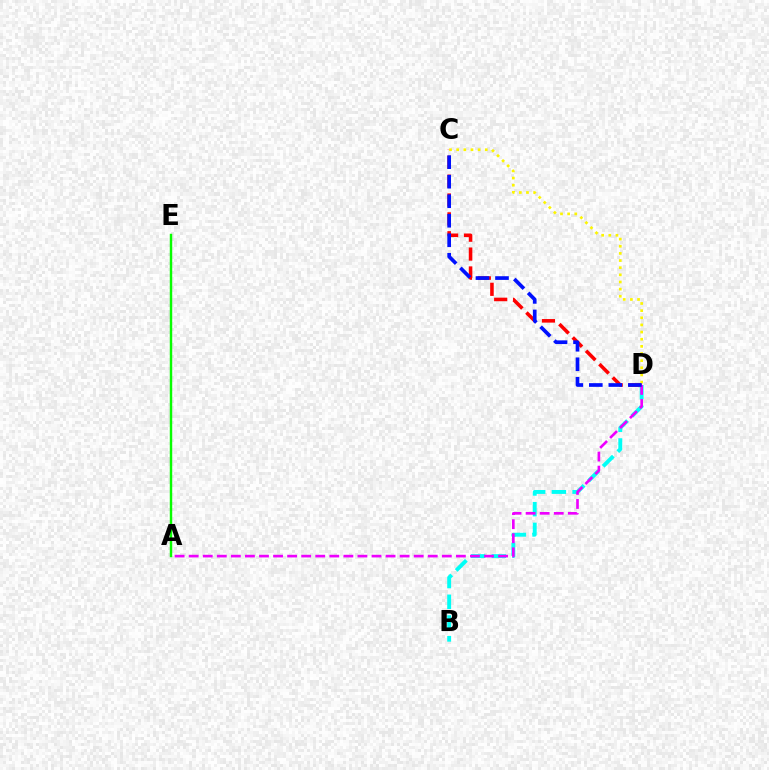{('C', 'D'): [{'color': '#ff0000', 'line_style': 'dashed', 'thickness': 2.56}, {'color': '#fcf500', 'line_style': 'dotted', 'thickness': 1.94}, {'color': '#0010ff', 'line_style': 'dashed', 'thickness': 2.65}], ('B', 'D'): [{'color': '#00fff6', 'line_style': 'dashed', 'thickness': 2.81}], ('A', 'E'): [{'color': '#08ff00', 'line_style': 'solid', 'thickness': 1.76}], ('A', 'D'): [{'color': '#ee00ff', 'line_style': 'dashed', 'thickness': 1.91}]}